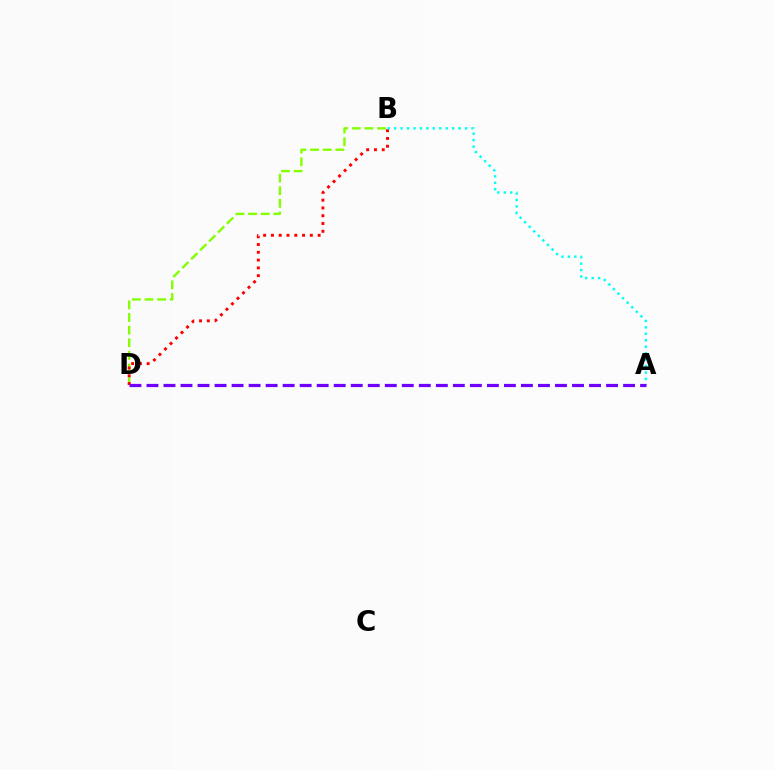{('B', 'D'): [{'color': '#84ff00', 'line_style': 'dashed', 'thickness': 1.71}, {'color': '#ff0000', 'line_style': 'dotted', 'thickness': 2.11}], ('A', 'B'): [{'color': '#00fff6', 'line_style': 'dotted', 'thickness': 1.75}], ('A', 'D'): [{'color': '#7200ff', 'line_style': 'dashed', 'thickness': 2.31}]}